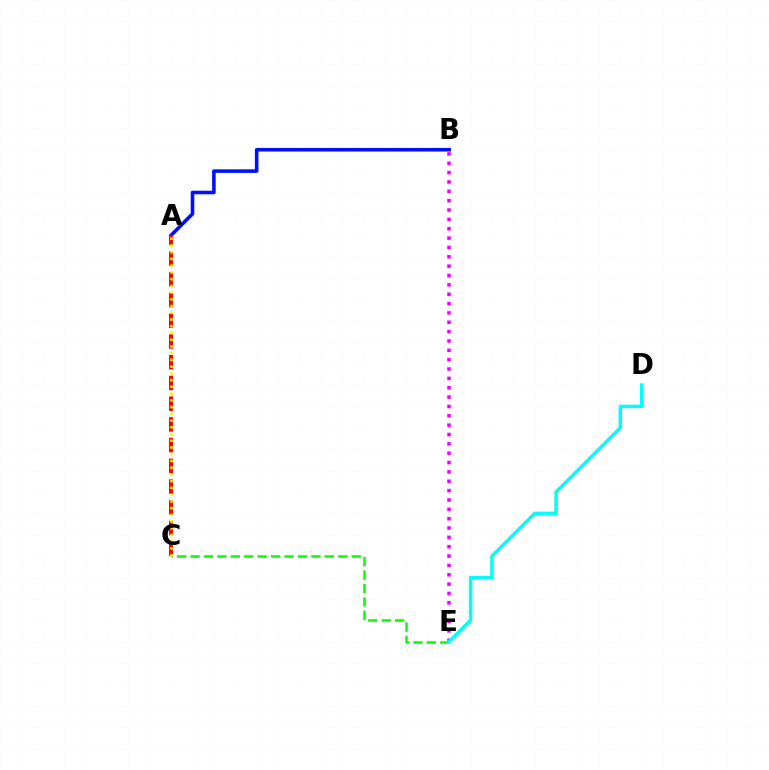{('A', 'B'): [{'color': '#0010ff', 'line_style': 'solid', 'thickness': 2.58}], ('A', 'C'): [{'color': '#ff0000', 'line_style': 'dashed', 'thickness': 2.82}, {'color': '#fcf500', 'line_style': 'dotted', 'thickness': 1.83}], ('C', 'E'): [{'color': '#08ff00', 'line_style': 'dashed', 'thickness': 1.82}], ('B', 'E'): [{'color': '#ee00ff', 'line_style': 'dotted', 'thickness': 2.54}], ('D', 'E'): [{'color': '#00fff6', 'line_style': 'solid', 'thickness': 2.49}]}